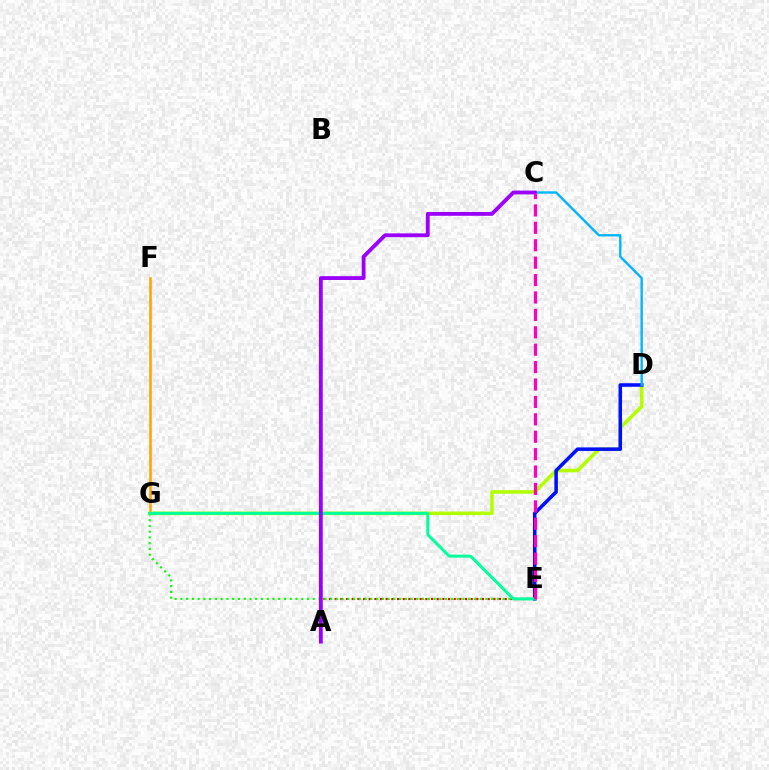{('A', 'E'): [{'color': '#ff0000', 'line_style': 'dotted', 'thickness': 1.54}], ('F', 'G'): [{'color': '#ffa500', 'line_style': 'solid', 'thickness': 1.84}], ('D', 'G'): [{'color': '#b3ff00', 'line_style': 'solid', 'thickness': 2.56}], ('D', 'E'): [{'color': '#0010ff', 'line_style': 'solid', 'thickness': 2.55}], ('C', 'D'): [{'color': '#00b5ff', 'line_style': 'solid', 'thickness': 1.69}], ('E', 'G'): [{'color': '#08ff00', 'line_style': 'dotted', 'thickness': 1.56}, {'color': '#00ff9d', 'line_style': 'solid', 'thickness': 2.16}], ('A', 'C'): [{'color': '#9b00ff', 'line_style': 'solid', 'thickness': 2.76}], ('C', 'E'): [{'color': '#ff00bd', 'line_style': 'dashed', 'thickness': 2.37}]}